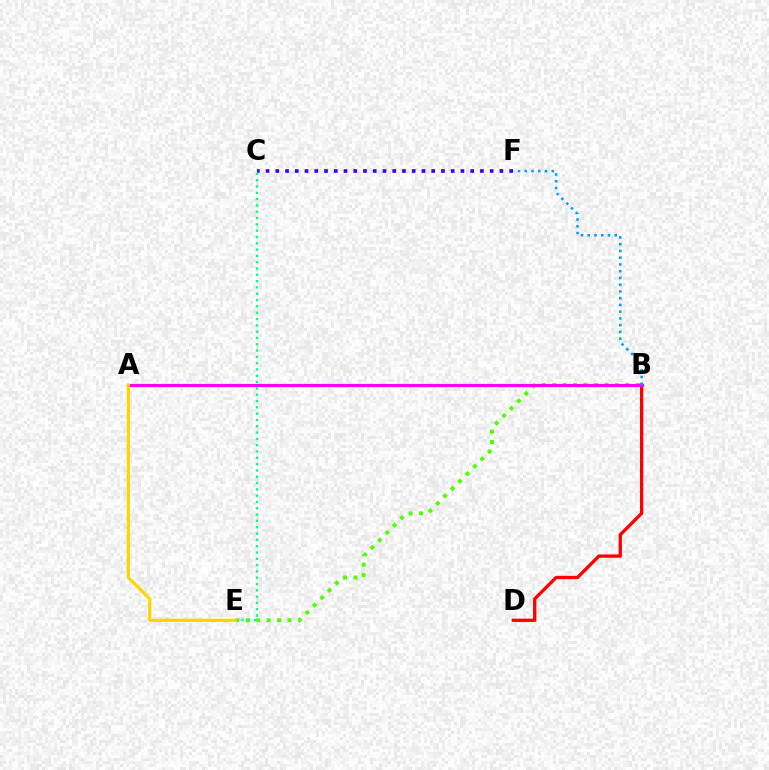{('C', 'F'): [{'color': '#3700ff', 'line_style': 'dotted', 'thickness': 2.65}], ('B', 'E'): [{'color': '#4fff00', 'line_style': 'dotted', 'thickness': 2.84}], ('B', 'D'): [{'color': '#ff0000', 'line_style': 'solid', 'thickness': 2.38}], ('A', 'B'): [{'color': '#ff00ed', 'line_style': 'solid', 'thickness': 2.25}], ('B', 'F'): [{'color': '#009eff', 'line_style': 'dotted', 'thickness': 1.83}], ('C', 'E'): [{'color': '#00ff86', 'line_style': 'dotted', 'thickness': 1.71}], ('A', 'E'): [{'color': '#ffd500', 'line_style': 'solid', 'thickness': 2.27}]}